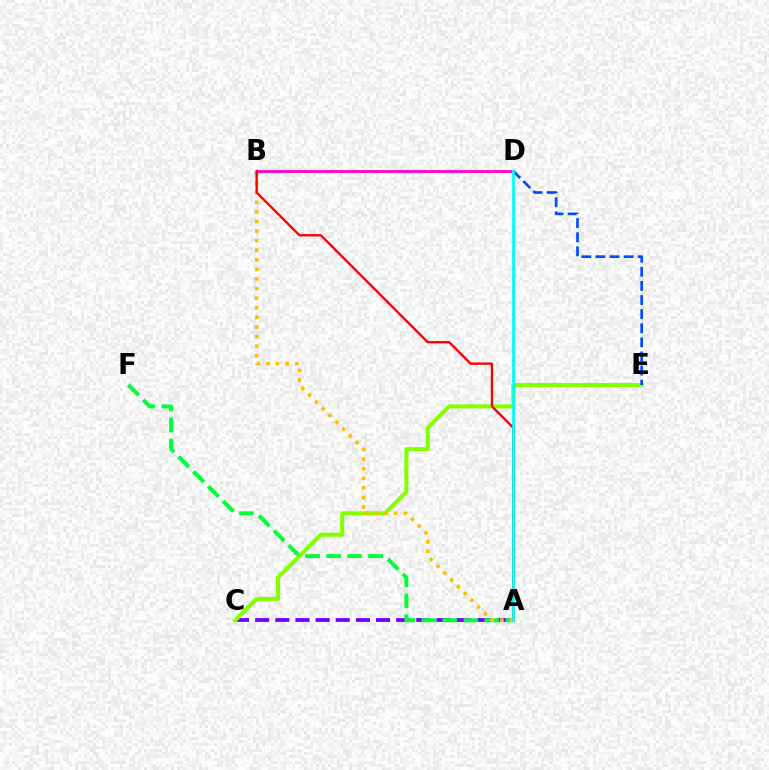{('A', 'C'): [{'color': '#7200ff', 'line_style': 'dashed', 'thickness': 2.74}], ('A', 'F'): [{'color': '#00ff39', 'line_style': 'dashed', 'thickness': 2.85}], ('C', 'E'): [{'color': '#84ff00', 'line_style': 'solid', 'thickness': 2.92}], ('D', 'E'): [{'color': '#004bff', 'line_style': 'dashed', 'thickness': 1.92}], ('A', 'B'): [{'color': '#ffbd00', 'line_style': 'dotted', 'thickness': 2.61}, {'color': '#ff0000', 'line_style': 'solid', 'thickness': 1.7}], ('B', 'D'): [{'color': '#ff00cf', 'line_style': 'solid', 'thickness': 2.0}], ('A', 'D'): [{'color': '#00fff6', 'line_style': 'solid', 'thickness': 1.99}]}